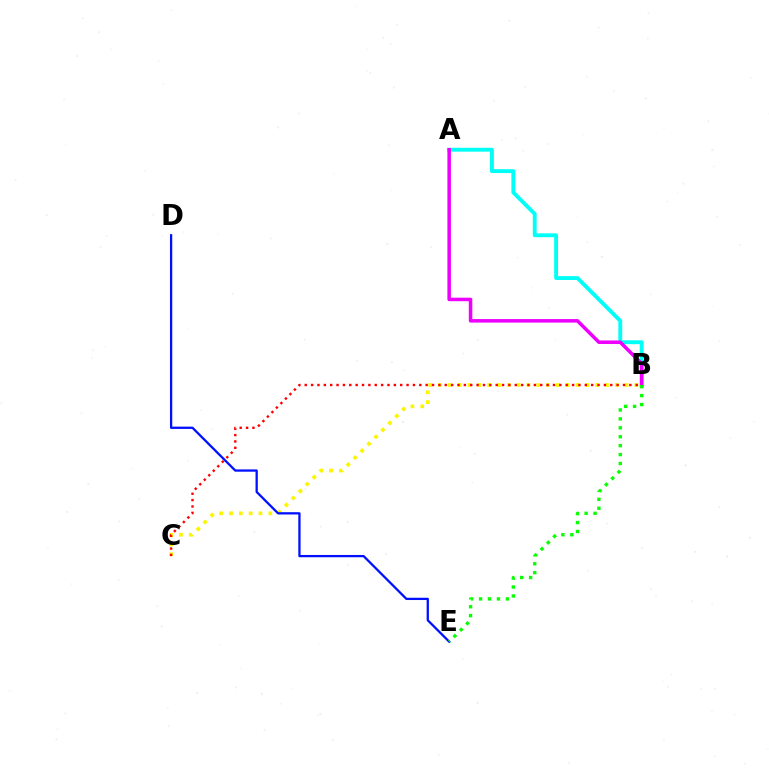{('A', 'B'): [{'color': '#00fff6', 'line_style': 'solid', 'thickness': 2.79}, {'color': '#ee00ff', 'line_style': 'solid', 'thickness': 2.54}], ('B', 'C'): [{'color': '#fcf500', 'line_style': 'dotted', 'thickness': 2.67}, {'color': '#ff0000', 'line_style': 'dotted', 'thickness': 1.73}], ('D', 'E'): [{'color': '#0010ff', 'line_style': 'solid', 'thickness': 1.64}], ('B', 'E'): [{'color': '#08ff00', 'line_style': 'dotted', 'thickness': 2.43}]}